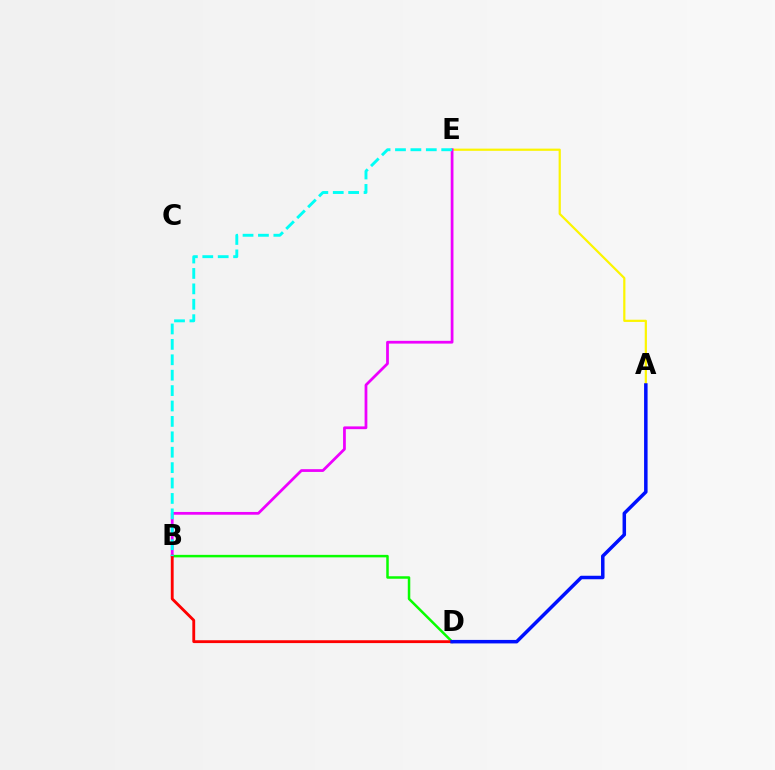{('A', 'E'): [{'color': '#fcf500', 'line_style': 'solid', 'thickness': 1.6}], ('B', 'D'): [{'color': '#08ff00', 'line_style': 'solid', 'thickness': 1.8}, {'color': '#ff0000', 'line_style': 'solid', 'thickness': 2.05}], ('B', 'E'): [{'color': '#ee00ff', 'line_style': 'solid', 'thickness': 1.98}, {'color': '#00fff6', 'line_style': 'dashed', 'thickness': 2.09}], ('A', 'D'): [{'color': '#0010ff', 'line_style': 'solid', 'thickness': 2.52}]}